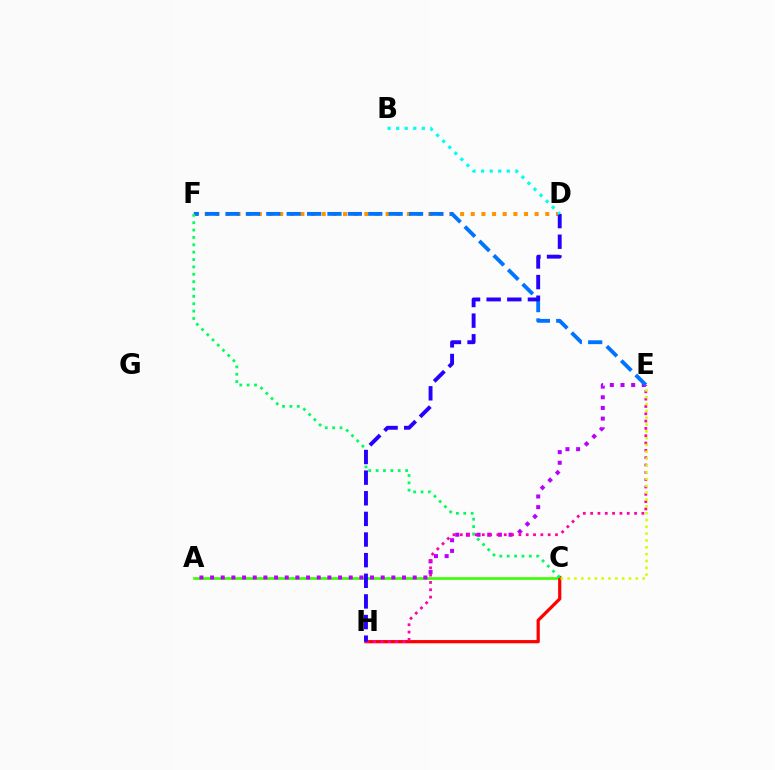{('A', 'C'): [{'color': '#3dff00', 'line_style': 'solid', 'thickness': 1.92}], ('A', 'E'): [{'color': '#b900ff', 'line_style': 'dotted', 'thickness': 2.9}], ('D', 'F'): [{'color': '#ff9400', 'line_style': 'dotted', 'thickness': 2.89}], ('C', 'H'): [{'color': '#ff0000', 'line_style': 'solid', 'thickness': 2.32}], ('E', 'F'): [{'color': '#0074ff', 'line_style': 'dashed', 'thickness': 2.77}], ('E', 'H'): [{'color': '#ff00ac', 'line_style': 'dotted', 'thickness': 1.99}], ('C', 'E'): [{'color': '#d1ff00', 'line_style': 'dotted', 'thickness': 1.85}], ('C', 'F'): [{'color': '#00ff5c', 'line_style': 'dotted', 'thickness': 2.0}], ('D', 'H'): [{'color': '#2500ff', 'line_style': 'dashed', 'thickness': 2.8}], ('B', 'D'): [{'color': '#00fff6', 'line_style': 'dotted', 'thickness': 2.32}]}